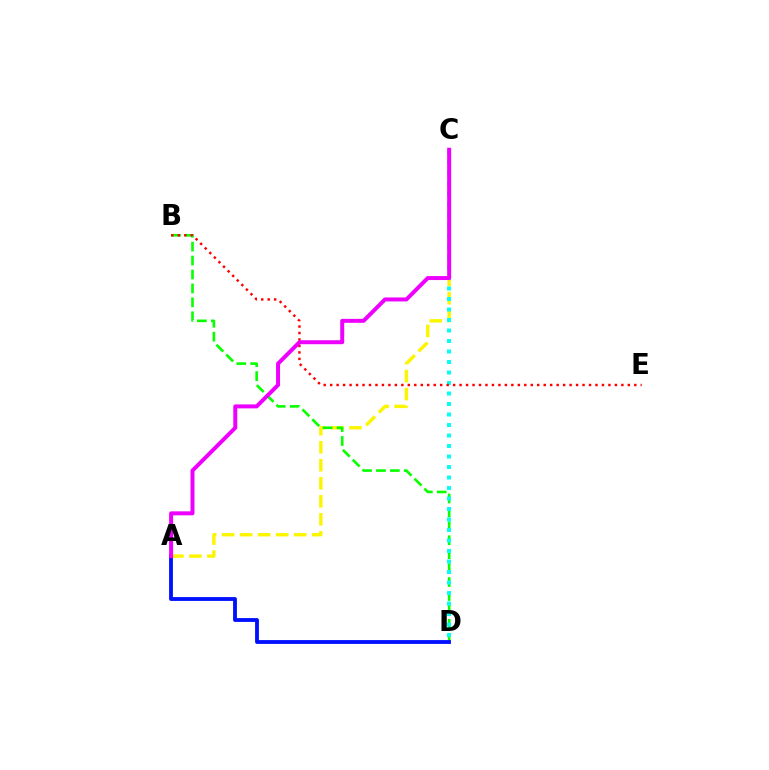{('A', 'C'): [{'color': '#fcf500', 'line_style': 'dashed', 'thickness': 2.45}, {'color': '#ee00ff', 'line_style': 'solid', 'thickness': 2.86}], ('B', 'D'): [{'color': '#08ff00', 'line_style': 'dashed', 'thickness': 1.89}], ('C', 'D'): [{'color': '#00fff6', 'line_style': 'dotted', 'thickness': 2.85}], ('B', 'E'): [{'color': '#ff0000', 'line_style': 'dotted', 'thickness': 1.76}], ('A', 'D'): [{'color': '#0010ff', 'line_style': 'solid', 'thickness': 2.76}]}